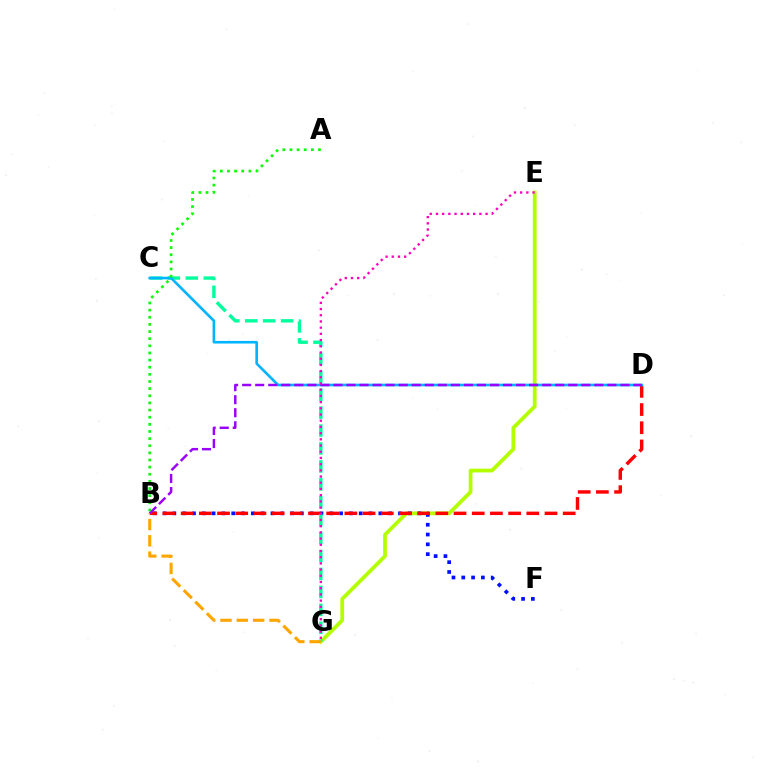{('E', 'G'): [{'color': '#b3ff00', 'line_style': 'solid', 'thickness': 2.7}, {'color': '#ff00bd', 'line_style': 'dotted', 'thickness': 1.69}], ('B', 'F'): [{'color': '#0010ff', 'line_style': 'dotted', 'thickness': 2.66}], ('B', 'D'): [{'color': '#ff0000', 'line_style': 'dashed', 'thickness': 2.47}, {'color': '#9b00ff', 'line_style': 'dashed', 'thickness': 1.77}], ('C', 'G'): [{'color': '#00ff9d', 'line_style': 'dashed', 'thickness': 2.44}], ('B', 'G'): [{'color': '#ffa500', 'line_style': 'dashed', 'thickness': 2.22}], ('C', 'D'): [{'color': '#00b5ff', 'line_style': 'solid', 'thickness': 1.89}], ('A', 'B'): [{'color': '#08ff00', 'line_style': 'dotted', 'thickness': 1.94}]}